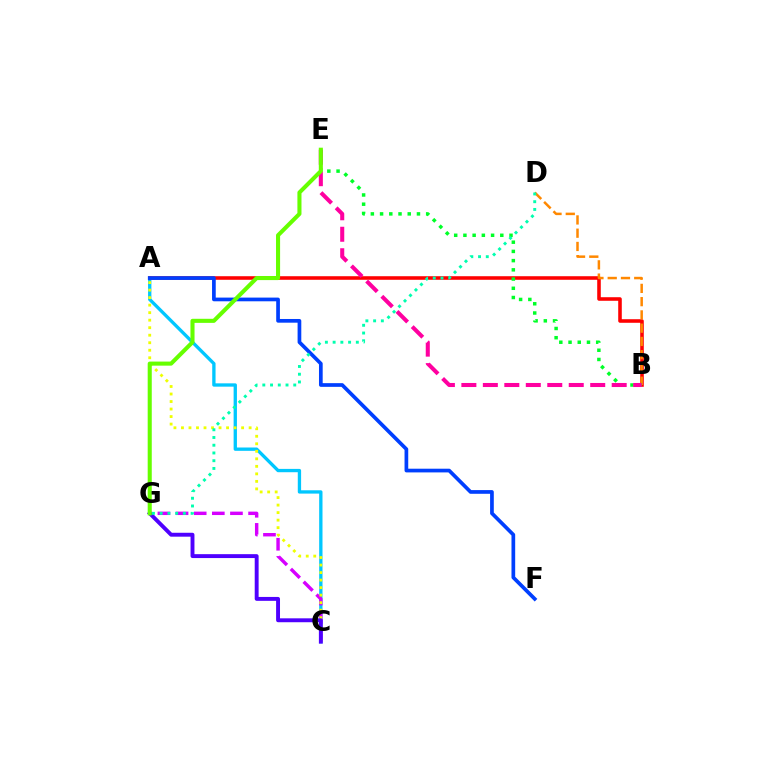{('A', 'C'): [{'color': '#00c7ff', 'line_style': 'solid', 'thickness': 2.39}, {'color': '#eeff00', 'line_style': 'dotted', 'thickness': 2.04}], ('A', 'B'): [{'color': '#ff0000', 'line_style': 'solid', 'thickness': 2.57}], ('B', 'D'): [{'color': '#ff8800', 'line_style': 'dashed', 'thickness': 1.8}], ('C', 'G'): [{'color': '#d600ff', 'line_style': 'dashed', 'thickness': 2.46}, {'color': '#4f00ff', 'line_style': 'solid', 'thickness': 2.81}], ('B', 'E'): [{'color': '#00ff27', 'line_style': 'dotted', 'thickness': 2.51}, {'color': '#ff00a0', 'line_style': 'dashed', 'thickness': 2.92}], ('A', 'F'): [{'color': '#003fff', 'line_style': 'solid', 'thickness': 2.66}], ('E', 'G'): [{'color': '#66ff00', 'line_style': 'solid', 'thickness': 2.93}], ('D', 'G'): [{'color': '#00ffaf', 'line_style': 'dotted', 'thickness': 2.1}]}